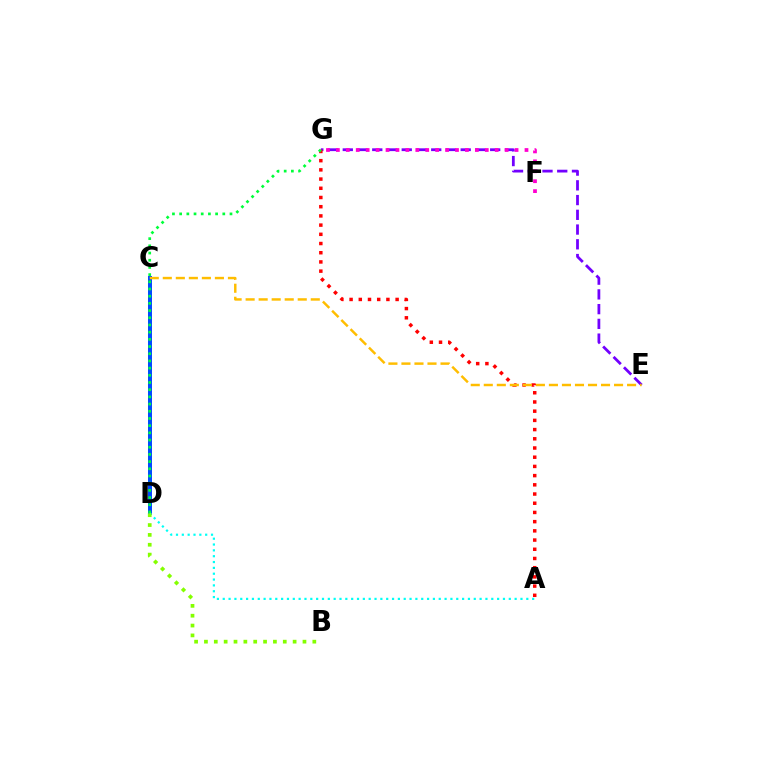{('E', 'G'): [{'color': '#7200ff', 'line_style': 'dashed', 'thickness': 2.0}], ('A', 'G'): [{'color': '#ff0000', 'line_style': 'dotted', 'thickness': 2.5}], ('C', 'D'): [{'color': '#004bff', 'line_style': 'solid', 'thickness': 2.87}], ('F', 'G'): [{'color': '#ff00cf', 'line_style': 'dotted', 'thickness': 2.7}], ('D', 'G'): [{'color': '#00ff39', 'line_style': 'dotted', 'thickness': 1.95}], ('A', 'D'): [{'color': '#00fff6', 'line_style': 'dotted', 'thickness': 1.59}], ('B', 'D'): [{'color': '#84ff00', 'line_style': 'dotted', 'thickness': 2.68}], ('C', 'E'): [{'color': '#ffbd00', 'line_style': 'dashed', 'thickness': 1.77}]}